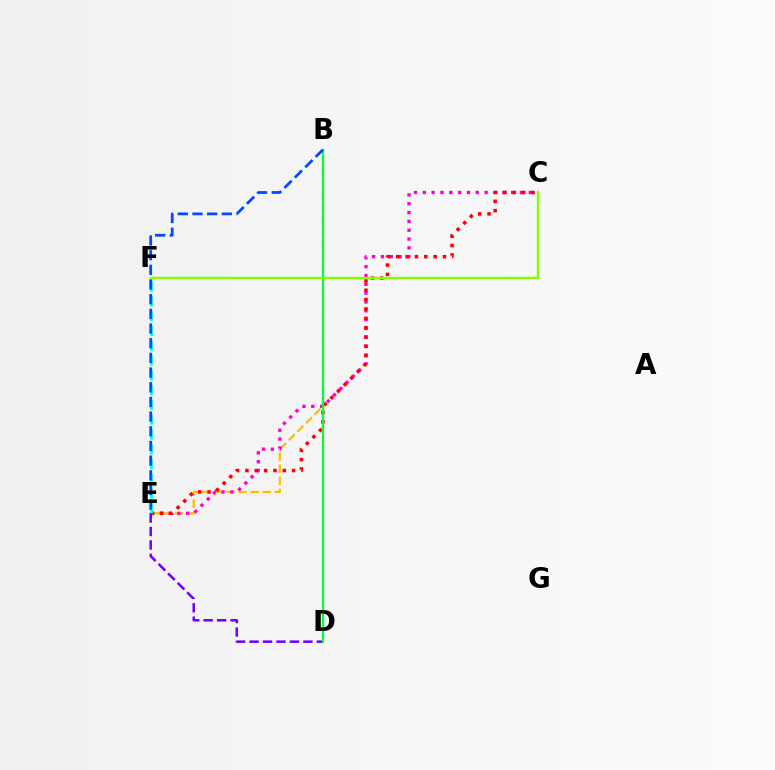{('B', 'E'): [{'color': '#ffbd00', 'line_style': 'dashed', 'thickness': 1.65}, {'color': '#004bff', 'line_style': 'dashed', 'thickness': 1.99}], ('C', 'E'): [{'color': '#ff00cf', 'line_style': 'dotted', 'thickness': 2.4}, {'color': '#ff0000', 'line_style': 'dotted', 'thickness': 2.54}], ('E', 'F'): [{'color': '#00fff6', 'line_style': 'dashed', 'thickness': 2.01}], ('D', 'E'): [{'color': '#7200ff', 'line_style': 'dashed', 'thickness': 1.83}], ('B', 'D'): [{'color': '#00ff39', 'line_style': 'solid', 'thickness': 1.6}], ('C', 'F'): [{'color': '#84ff00', 'line_style': 'solid', 'thickness': 1.76}]}